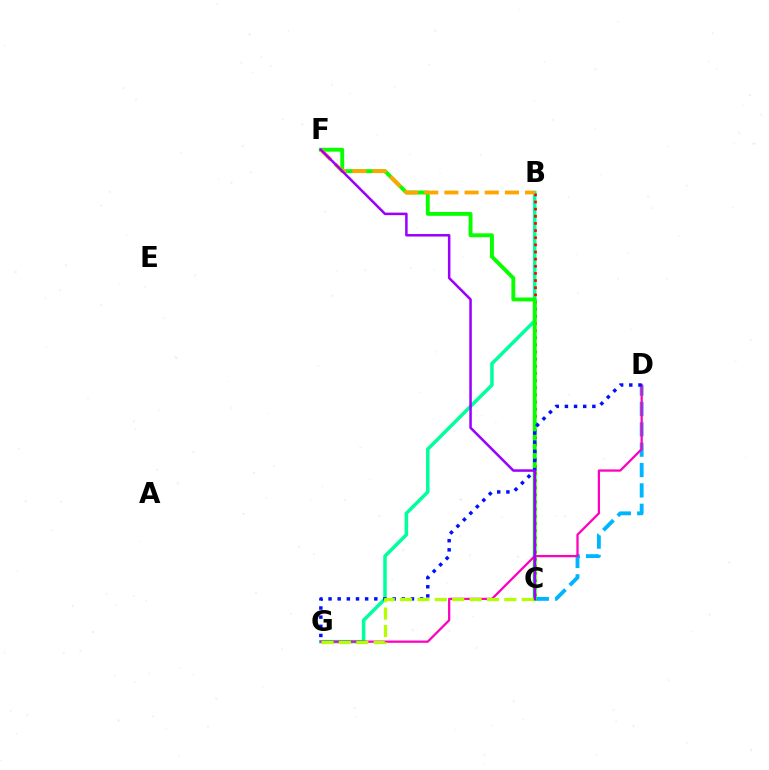{('B', 'G'): [{'color': '#00ff9d', 'line_style': 'solid', 'thickness': 2.53}], ('B', 'C'): [{'color': '#ff0000', 'line_style': 'dotted', 'thickness': 1.94}], ('C', 'D'): [{'color': '#00b5ff', 'line_style': 'dashed', 'thickness': 2.77}], ('C', 'F'): [{'color': '#08ff00', 'line_style': 'solid', 'thickness': 2.8}, {'color': '#9b00ff', 'line_style': 'solid', 'thickness': 1.81}], ('D', 'G'): [{'color': '#ff00bd', 'line_style': 'solid', 'thickness': 1.63}, {'color': '#0010ff', 'line_style': 'dotted', 'thickness': 2.49}], ('B', 'F'): [{'color': '#ffa500', 'line_style': 'dashed', 'thickness': 2.74}], ('C', 'G'): [{'color': '#b3ff00', 'line_style': 'dashed', 'thickness': 2.36}]}